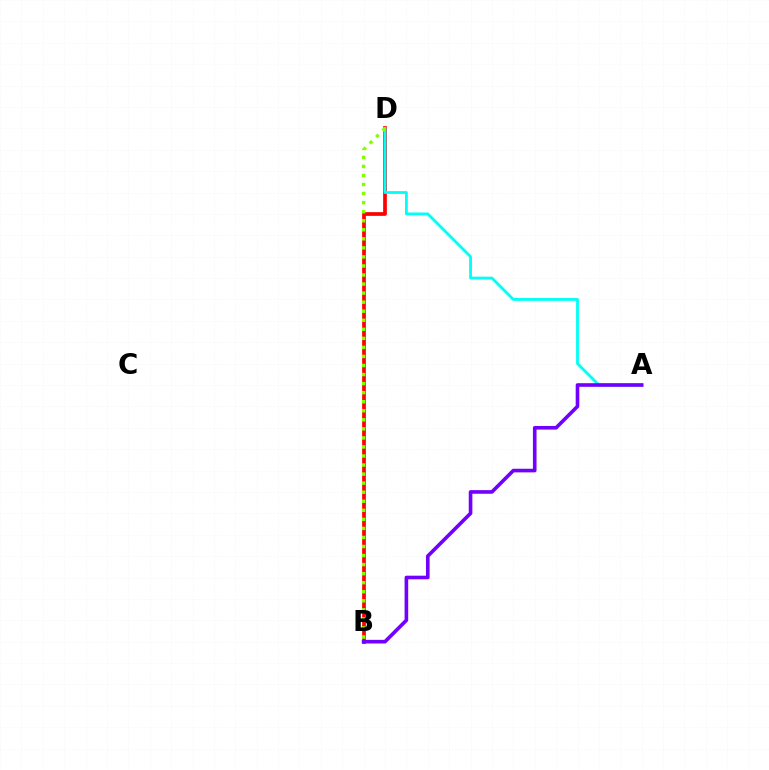{('B', 'D'): [{'color': '#ff0000', 'line_style': 'solid', 'thickness': 2.67}, {'color': '#84ff00', 'line_style': 'dotted', 'thickness': 2.46}], ('A', 'D'): [{'color': '#00fff6', 'line_style': 'solid', 'thickness': 2.02}], ('A', 'B'): [{'color': '#7200ff', 'line_style': 'solid', 'thickness': 2.61}]}